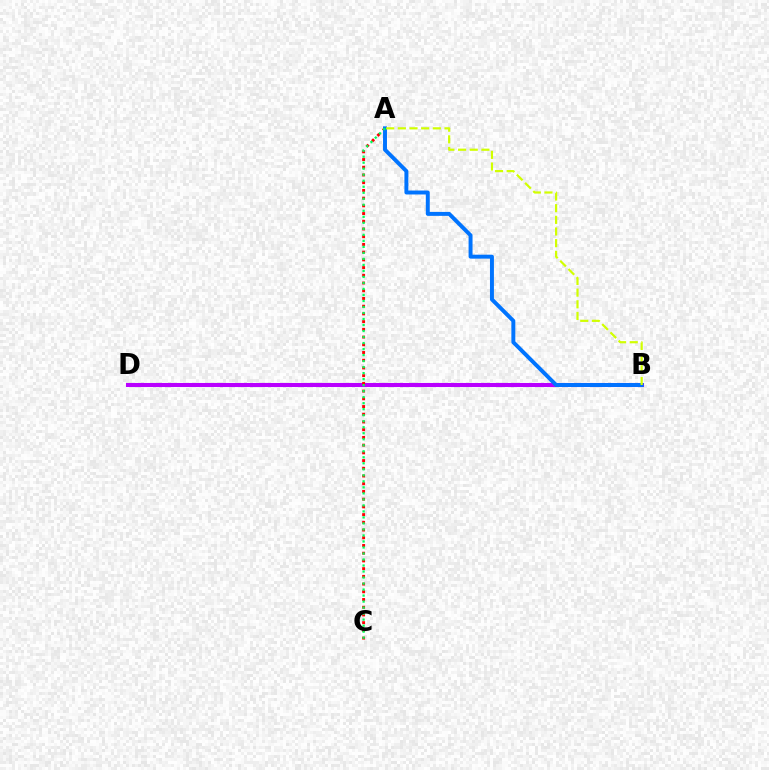{('B', 'D'): [{'color': '#b900ff', 'line_style': 'solid', 'thickness': 2.92}], ('A', 'C'): [{'color': '#ff0000', 'line_style': 'dotted', 'thickness': 2.1}, {'color': '#00ff5c', 'line_style': 'dotted', 'thickness': 1.63}], ('A', 'B'): [{'color': '#0074ff', 'line_style': 'solid', 'thickness': 2.84}, {'color': '#d1ff00', 'line_style': 'dashed', 'thickness': 1.58}]}